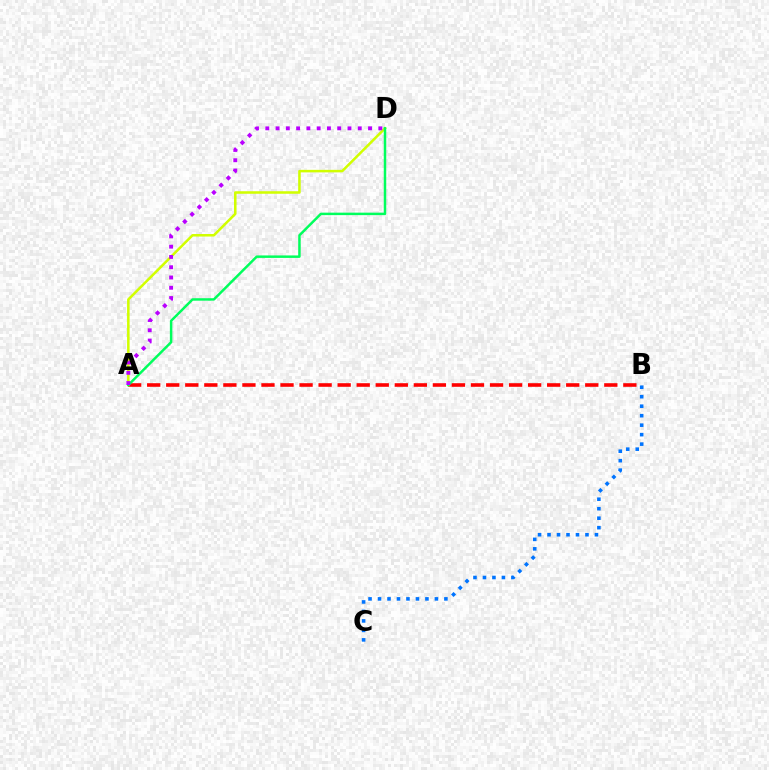{('B', 'C'): [{'color': '#0074ff', 'line_style': 'dotted', 'thickness': 2.58}], ('A', 'B'): [{'color': '#ff0000', 'line_style': 'dashed', 'thickness': 2.59}], ('A', 'D'): [{'color': '#d1ff00', 'line_style': 'solid', 'thickness': 1.82}, {'color': '#00ff5c', 'line_style': 'solid', 'thickness': 1.78}, {'color': '#b900ff', 'line_style': 'dotted', 'thickness': 2.79}]}